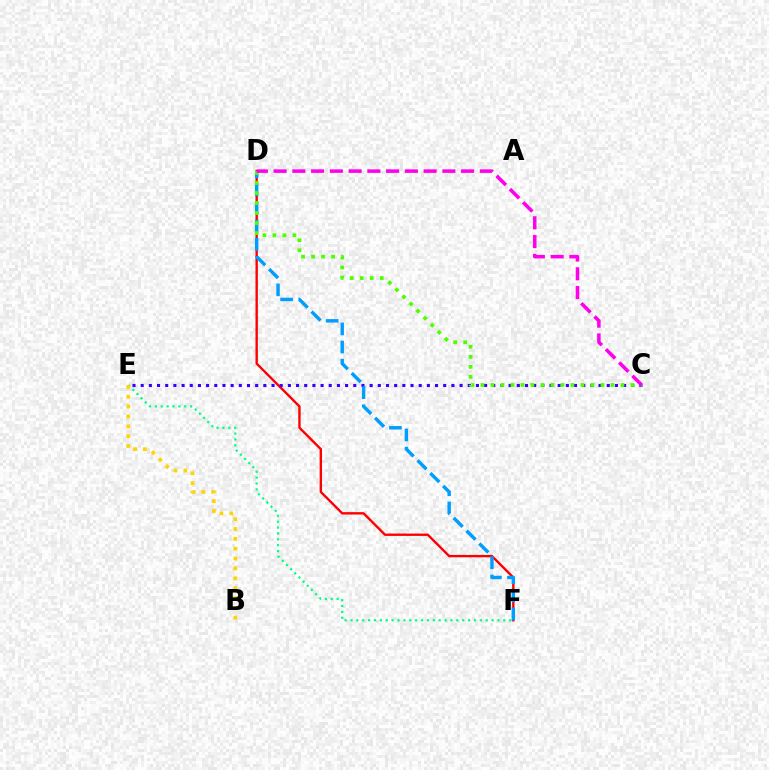{('D', 'F'): [{'color': '#ff0000', 'line_style': 'solid', 'thickness': 1.71}, {'color': '#009eff', 'line_style': 'dashed', 'thickness': 2.46}], ('C', 'E'): [{'color': '#3700ff', 'line_style': 'dotted', 'thickness': 2.22}], ('C', 'D'): [{'color': '#4fff00', 'line_style': 'dotted', 'thickness': 2.72}, {'color': '#ff00ed', 'line_style': 'dashed', 'thickness': 2.55}], ('E', 'F'): [{'color': '#00ff86', 'line_style': 'dotted', 'thickness': 1.6}], ('B', 'E'): [{'color': '#ffd500', 'line_style': 'dotted', 'thickness': 2.68}]}